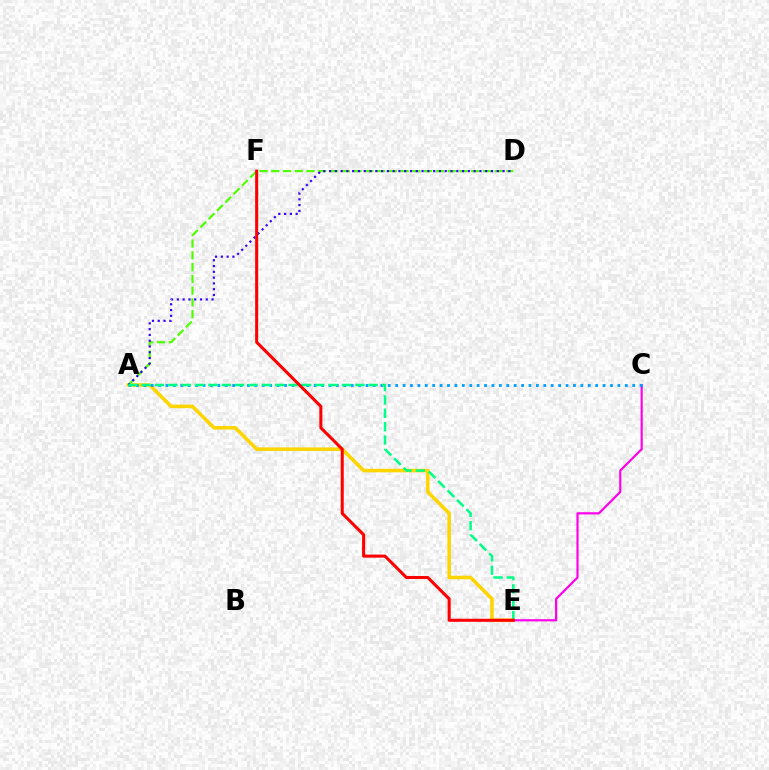{('A', 'E'): [{'color': '#ffd500', 'line_style': 'solid', 'thickness': 2.55}, {'color': '#00ff86', 'line_style': 'dashed', 'thickness': 1.81}], ('C', 'E'): [{'color': '#ff00ed', 'line_style': 'solid', 'thickness': 1.57}], ('A', 'C'): [{'color': '#009eff', 'line_style': 'dotted', 'thickness': 2.01}], ('A', 'D'): [{'color': '#4fff00', 'line_style': 'dashed', 'thickness': 1.6}, {'color': '#3700ff', 'line_style': 'dotted', 'thickness': 1.57}], ('E', 'F'): [{'color': '#ff0000', 'line_style': 'solid', 'thickness': 2.19}]}